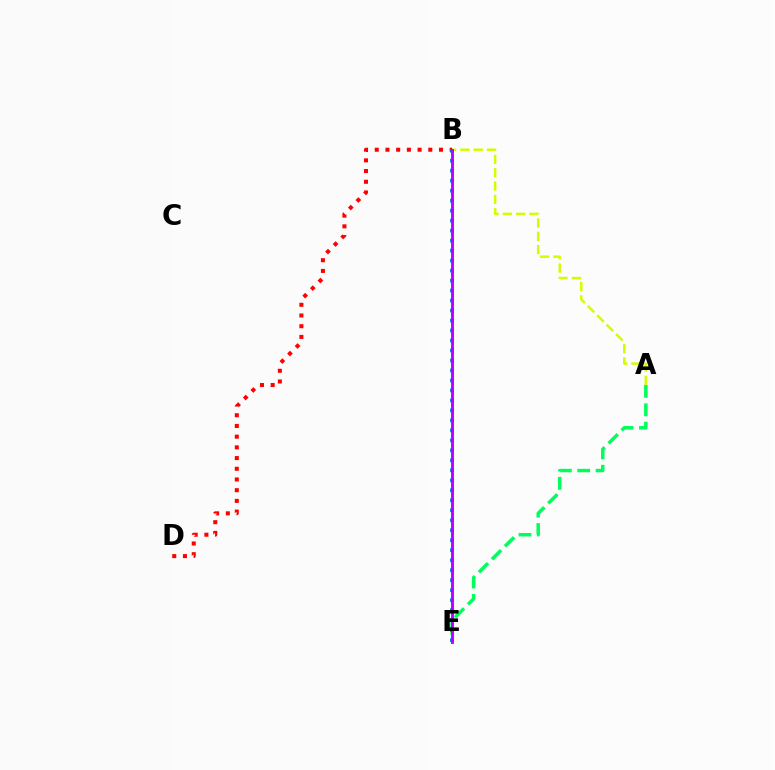{('A', 'E'): [{'color': '#00ff5c', 'line_style': 'dashed', 'thickness': 2.5}], ('A', 'B'): [{'color': '#d1ff00', 'line_style': 'dashed', 'thickness': 1.81}], ('B', 'D'): [{'color': '#ff0000', 'line_style': 'dotted', 'thickness': 2.91}], ('B', 'E'): [{'color': '#0074ff', 'line_style': 'dotted', 'thickness': 2.71}, {'color': '#b900ff', 'line_style': 'solid', 'thickness': 2.06}]}